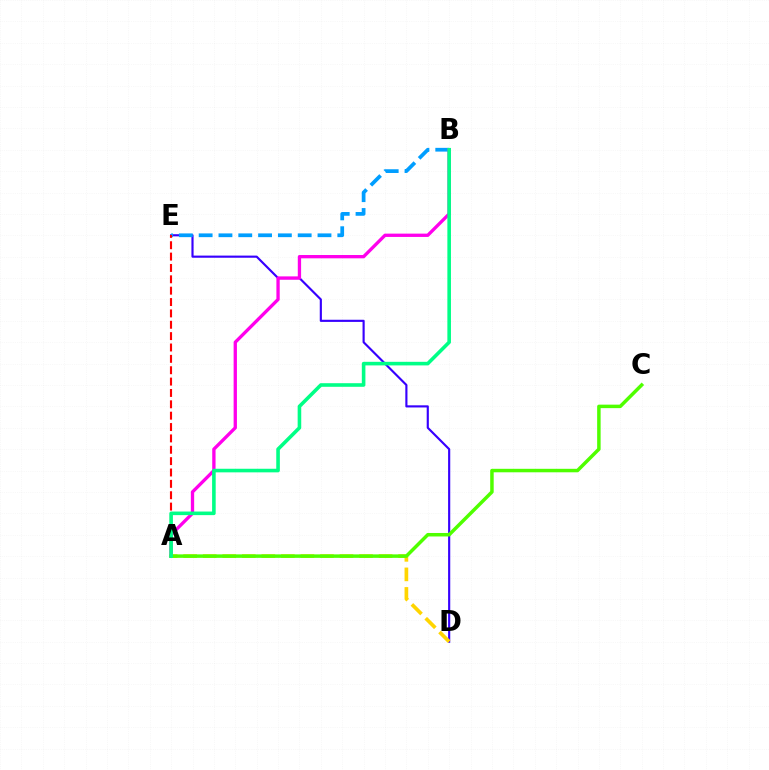{('D', 'E'): [{'color': '#3700ff', 'line_style': 'solid', 'thickness': 1.55}], ('B', 'E'): [{'color': '#009eff', 'line_style': 'dashed', 'thickness': 2.69}], ('A', 'B'): [{'color': '#ff00ed', 'line_style': 'solid', 'thickness': 2.39}, {'color': '#00ff86', 'line_style': 'solid', 'thickness': 2.59}], ('A', 'D'): [{'color': '#ffd500', 'line_style': 'dashed', 'thickness': 2.65}], ('A', 'C'): [{'color': '#4fff00', 'line_style': 'solid', 'thickness': 2.51}], ('A', 'E'): [{'color': '#ff0000', 'line_style': 'dashed', 'thickness': 1.54}]}